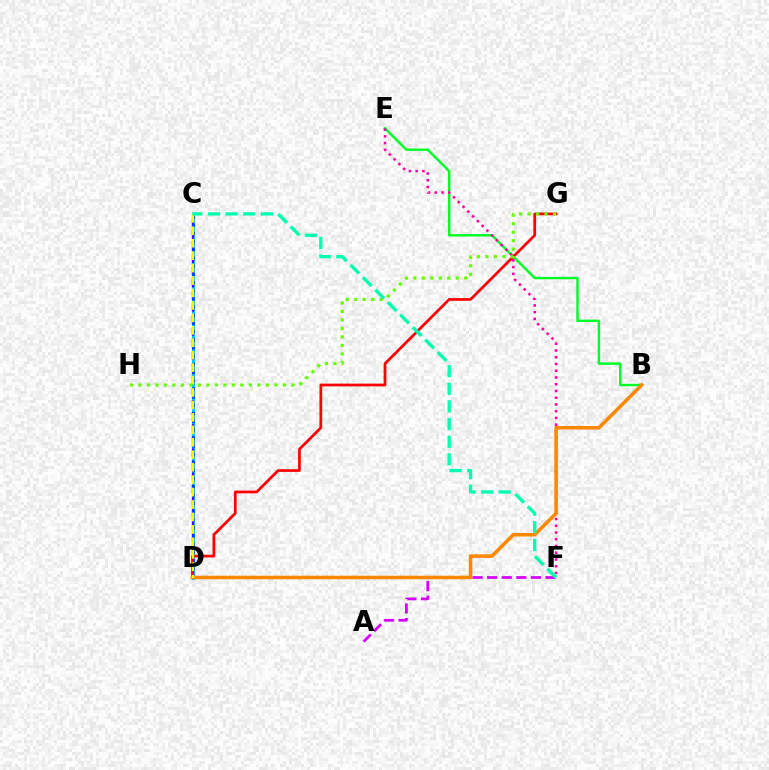{('C', 'D'): [{'color': '#00c7ff', 'line_style': 'solid', 'thickness': 2.2}, {'color': '#4f00ff', 'line_style': 'dashed', 'thickness': 1.65}, {'color': '#003fff', 'line_style': 'dotted', 'thickness': 2.22}, {'color': '#eeff00', 'line_style': 'dashed', 'thickness': 1.69}], ('B', 'E'): [{'color': '#00ff27', 'line_style': 'solid', 'thickness': 1.76}], ('E', 'F'): [{'color': '#ff00a0', 'line_style': 'dotted', 'thickness': 1.83}], ('A', 'F'): [{'color': '#d600ff', 'line_style': 'dashed', 'thickness': 1.98}], ('D', 'G'): [{'color': '#ff0000', 'line_style': 'solid', 'thickness': 1.96}], ('B', 'D'): [{'color': '#ff8800', 'line_style': 'solid', 'thickness': 2.56}], ('G', 'H'): [{'color': '#66ff00', 'line_style': 'dotted', 'thickness': 2.31}], ('C', 'F'): [{'color': '#00ffaf', 'line_style': 'dashed', 'thickness': 2.39}]}